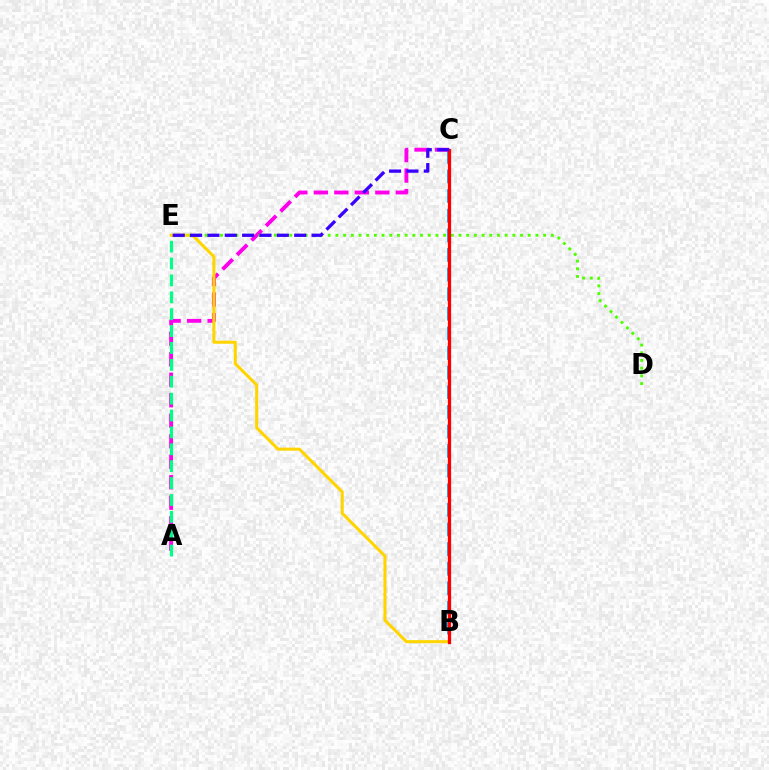{('B', 'C'): [{'color': '#009eff', 'line_style': 'dashed', 'thickness': 2.66}, {'color': '#ff0000', 'line_style': 'solid', 'thickness': 2.34}], ('A', 'C'): [{'color': '#ff00ed', 'line_style': 'dashed', 'thickness': 2.78}], ('A', 'E'): [{'color': '#00ff86', 'line_style': 'dashed', 'thickness': 2.29}], ('B', 'E'): [{'color': '#ffd500', 'line_style': 'solid', 'thickness': 2.19}], ('D', 'E'): [{'color': '#4fff00', 'line_style': 'dotted', 'thickness': 2.09}], ('C', 'E'): [{'color': '#3700ff', 'line_style': 'dashed', 'thickness': 2.36}]}